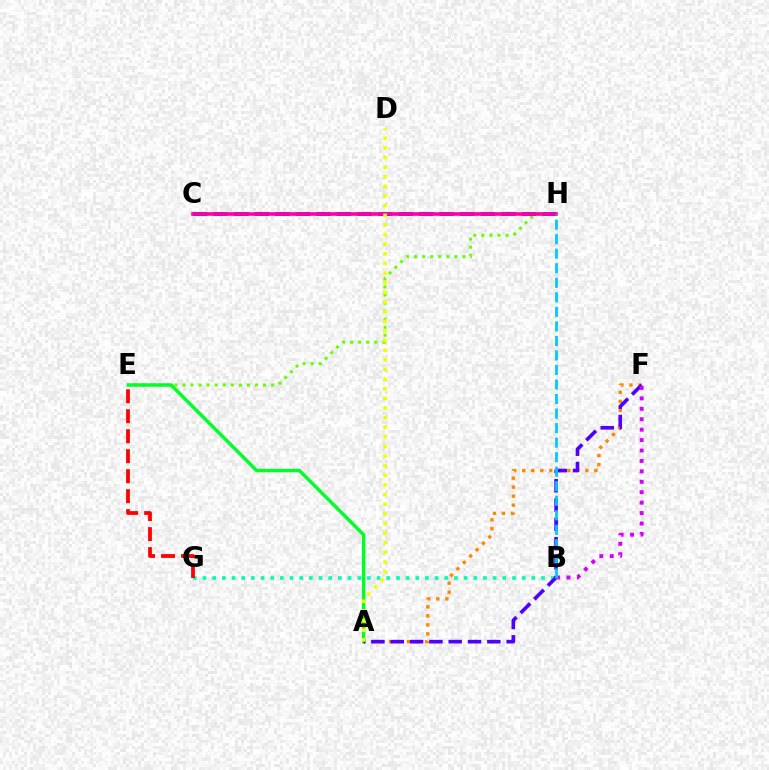{('E', 'H'): [{'color': '#66ff00', 'line_style': 'dotted', 'thickness': 2.19}], ('C', 'H'): [{'color': '#003fff', 'line_style': 'dashed', 'thickness': 2.79}, {'color': '#ff00a0', 'line_style': 'solid', 'thickness': 2.58}], ('A', 'F'): [{'color': '#ff8800', 'line_style': 'dotted', 'thickness': 2.45}, {'color': '#4f00ff', 'line_style': 'dashed', 'thickness': 2.62}], ('B', 'G'): [{'color': '#00ffaf', 'line_style': 'dotted', 'thickness': 2.63}], ('A', 'E'): [{'color': '#00ff27', 'line_style': 'solid', 'thickness': 2.46}], ('B', 'F'): [{'color': '#d600ff', 'line_style': 'dotted', 'thickness': 2.83}], ('B', 'H'): [{'color': '#00c7ff', 'line_style': 'dashed', 'thickness': 1.97}], ('A', 'D'): [{'color': '#eeff00', 'line_style': 'dotted', 'thickness': 2.62}], ('E', 'G'): [{'color': '#ff0000', 'line_style': 'dashed', 'thickness': 2.71}]}